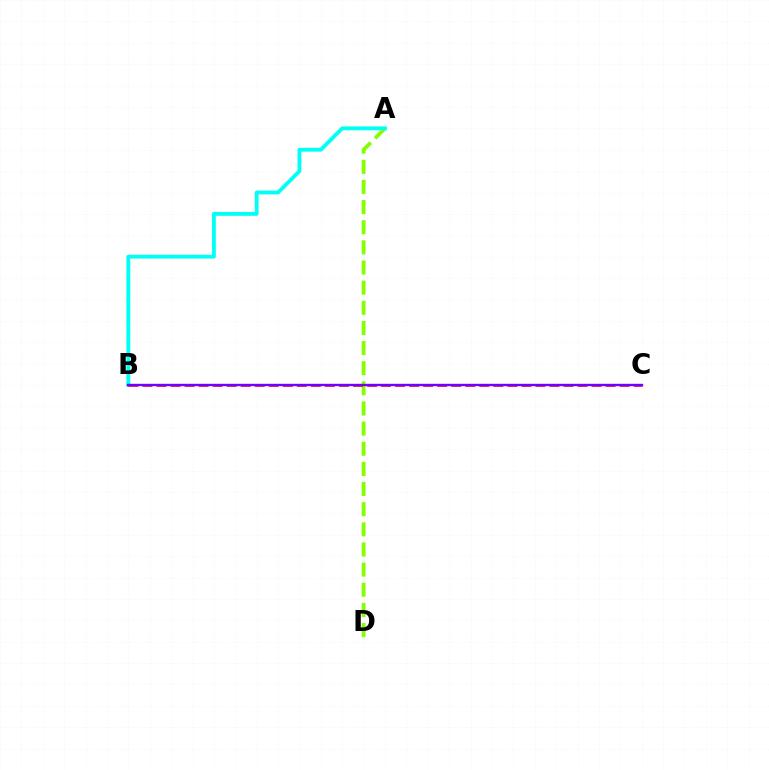{('A', 'D'): [{'color': '#84ff00', 'line_style': 'dashed', 'thickness': 2.74}], ('A', 'B'): [{'color': '#00fff6', 'line_style': 'solid', 'thickness': 2.76}], ('B', 'C'): [{'color': '#ff0000', 'line_style': 'dashed', 'thickness': 1.91}, {'color': '#7200ff', 'line_style': 'solid', 'thickness': 1.71}]}